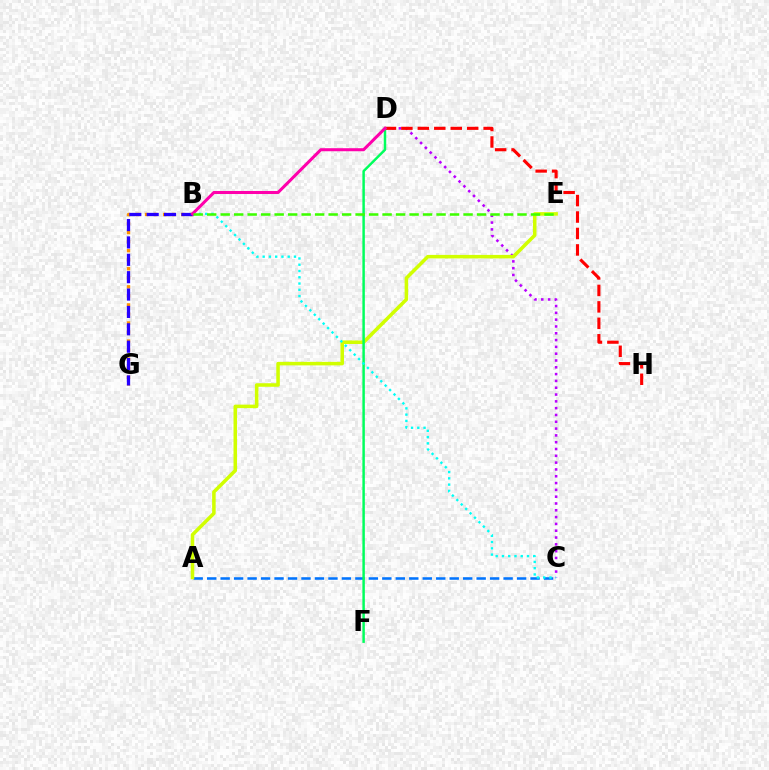{('A', 'C'): [{'color': '#0074ff', 'line_style': 'dashed', 'thickness': 1.83}], ('B', 'G'): [{'color': '#ff9400', 'line_style': 'dotted', 'thickness': 2.46}, {'color': '#2500ff', 'line_style': 'dashed', 'thickness': 2.36}], ('C', 'D'): [{'color': '#b900ff', 'line_style': 'dotted', 'thickness': 1.85}], ('D', 'H'): [{'color': '#ff0000', 'line_style': 'dashed', 'thickness': 2.23}], ('A', 'E'): [{'color': '#d1ff00', 'line_style': 'solid', 'thickness': 2.54}], ('D', 'F'): [{'color': '#00ff5c', 'line_style': 'solid', 'thickness': 1.78}], ('B', 'C'): [{'color': '#00fff6', 'line_style': 'dotted', 'thickness': 1.7}], ('B', 'D'): [{'color': '#ff00ac', 'line_style': 'solid', 'thickness': 2.19}], ('B', 'E'): [{'color': '#3dff00', 'line_style': 'dashed', 'thickness': 1.83}]}